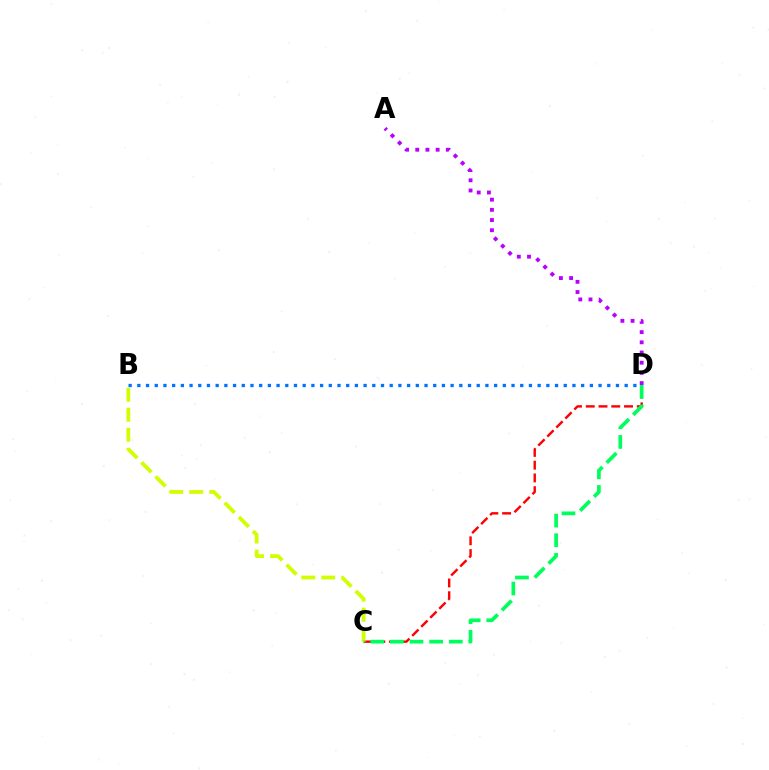{('C', 'D'): [{'color': '#ff0000', 'line_style': 'dashed', 'thickness': 1.73}, {'color': '#00ff5c', 'line_style': 'dashed', 'thickness': 2.67}], ('A', 'D'): [{'color': '#b900ff', 'line_style': 'dotted', 'thickness': 2.77}], ('B', 'C'): [{'color': '#d1ff00', 'line_style': 'dashed', 'thickness': 2.72}], ('B', 'D'): [{'color': '#0074ff', 'line_style': 'dotted', 'thickness': 2.36}]}